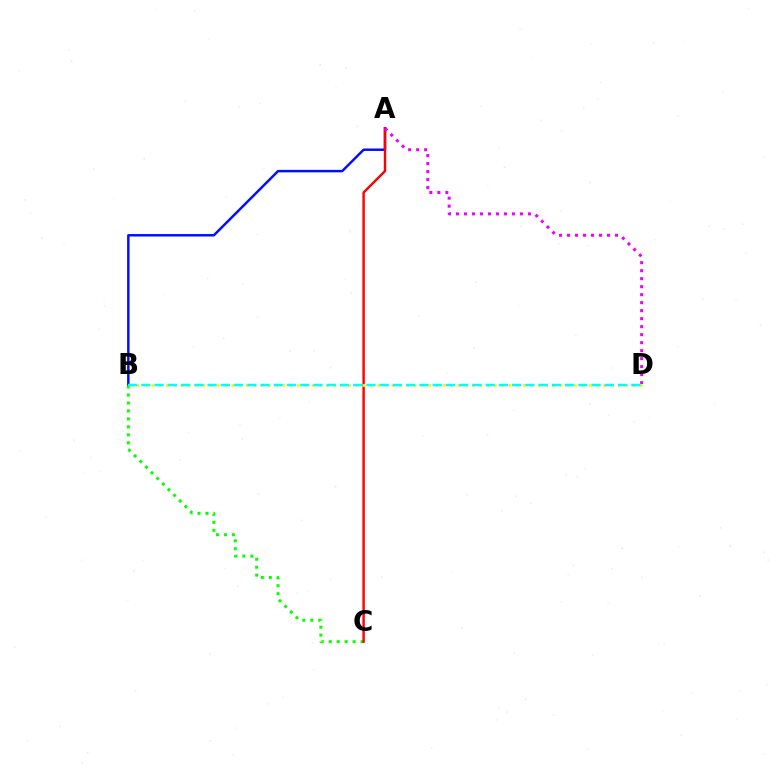{('A', 'B'): [{'color': '#0010ff', 'line_style': 'solid', 'thickness': 1.78}], ('B', 'C'): [{'color': '#08ff00', 'line_style': 'dotted', 'thickness': 2.17}], ('A', 'C'): [{'color': '#ff0000', 'line_style': 'solid', 'thickness': 1.74}], ('A', 'D'): [{'color': '#ee00ff', 'line_style': 'dotted', 'thickness': 2.17}], ('B', 'D'): [{'color': '#fcf500', 'line_style': 'dotted', 'thickness': 1.98}, {'color': '#00fff6', 'line_style': 'dashed', 'thickness': 1.8}]}